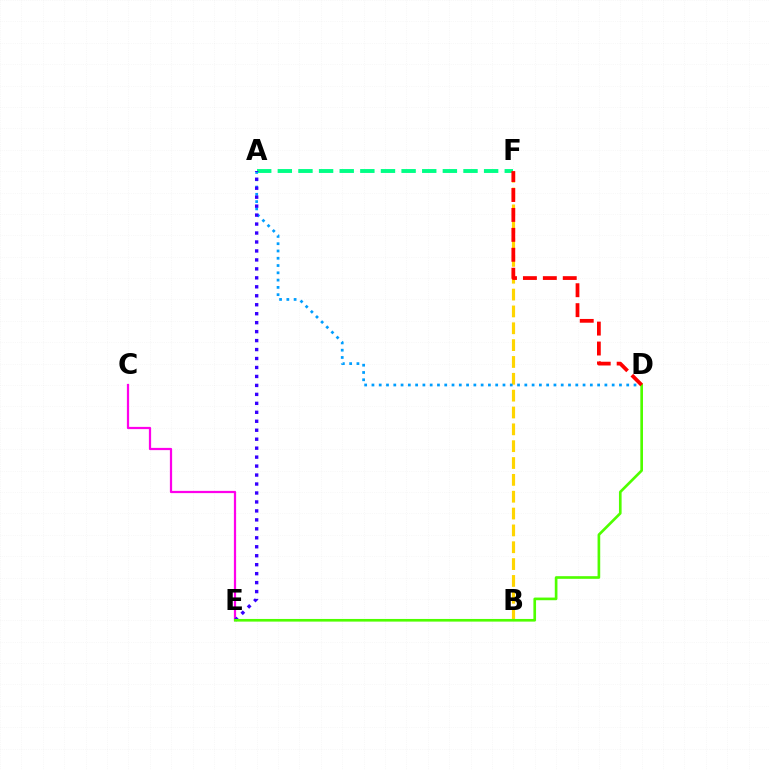{('B', 'F'): [{'color': '#ffd500', 'line_style': 'dashed', 'thickness': 2.29}], ('A', 'F'): [{'color': '#00ff86', 'line_style': 'dashed', 'thickness': 2.8}], ('A', 'D'): [{'color': '#009eff', 'line_style': 'dotted', 'thickness': 1.98}], ('C', 'E'): [{'color': '#ff00ed', 'line_style': 'solid', 'thickness': 1.61}], ('A', 'E'): [{'color': '#3700ff', 'line_style': 'dotted', 'thickness': 2.44}], ('D', 'E'): [{'color': '#4fff00', 'line_style': 'solid', 'thickness': 1.91}], ('D', 'F'): [{'color': '#ff0000', 'line_style': 'dashed', 'thickness': 2.71}]}